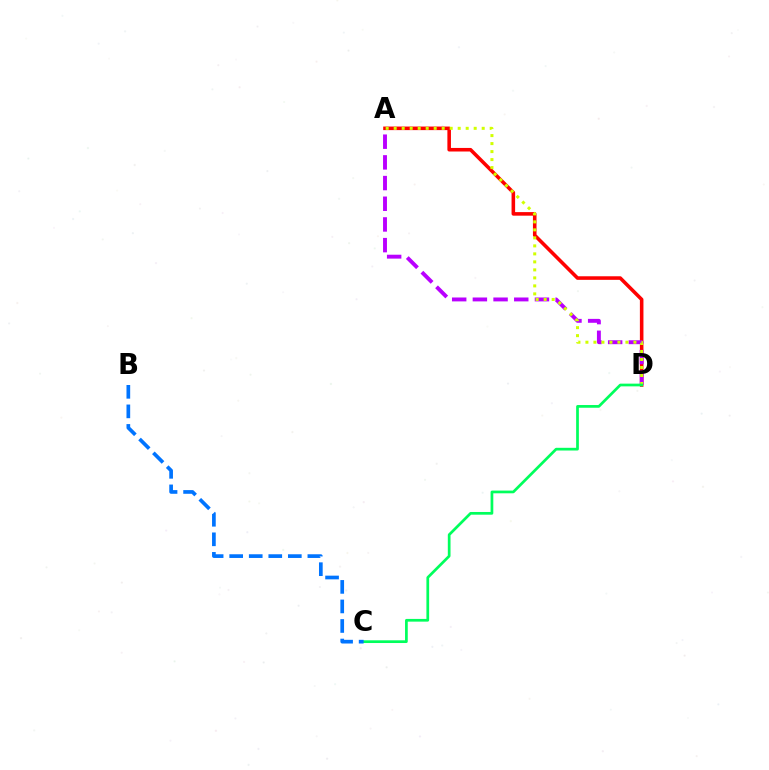{('A', 'D'): [{'color': '#ff0000', 'line_style': 'solid', 'thickness': 2.57}, {'color': '#b900ff', 'line_style': 'dashed', 'thickness': 2.81}, {'color': '#d1ff00', 'line_style': 'dotted', 'thickness': 2.17}], ('C', 'D'): [{'color': '#00ff5c', 'line_style': 'solid', 'thickness': 1.96}], ('B', 'C'): [{'color': '#0074ff', 'line_style': 'dashed', 'thickness': 2.66}]}